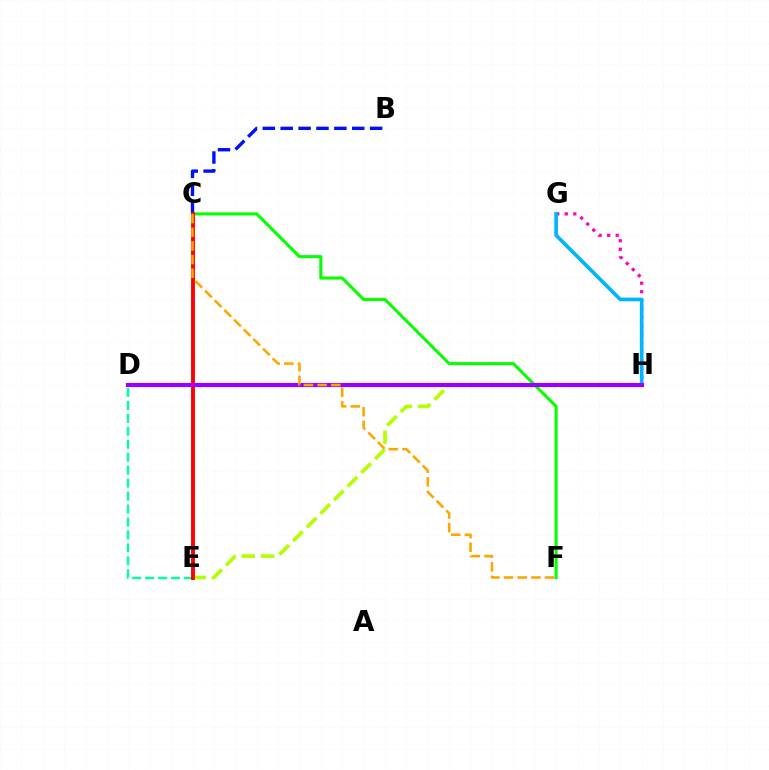{('G', 'H'): [{'color': '#ff00bd', 'line_style': 'dotted', 'thickness': 2.32}, {'color': '#00b5ff', 'line_style': 'solid', 'thickness': 2.63}], ('B', 'C'): [{'color': '#0010ff', 'line_style': 'dashed', 'thickness': 2.43}], ('C', 'F'): [{'color': '#08ff00', 'line_style': 'solid', 'thickness': 2.23}, {'color': '#ffa500', 'line_style': 'dashed', 'thickness': 1.86}], ('E', 'H'): [{'color': '#b3ff00', 'line_style': 'dashed', 'thickness': 2.62}], ('D', 'E'): [{'color': '#00ff9d', 'line_style': 'dashed', 'thickness': 1.76}], ('C', 'E'): [{'color': '#ff0000', 'line_style': 'solid', 'thickness': 2.8}], ('D', 'H'): [{'color': '#9b00ff', 'line_style': 'solid', 'thickness': 2.99}]}